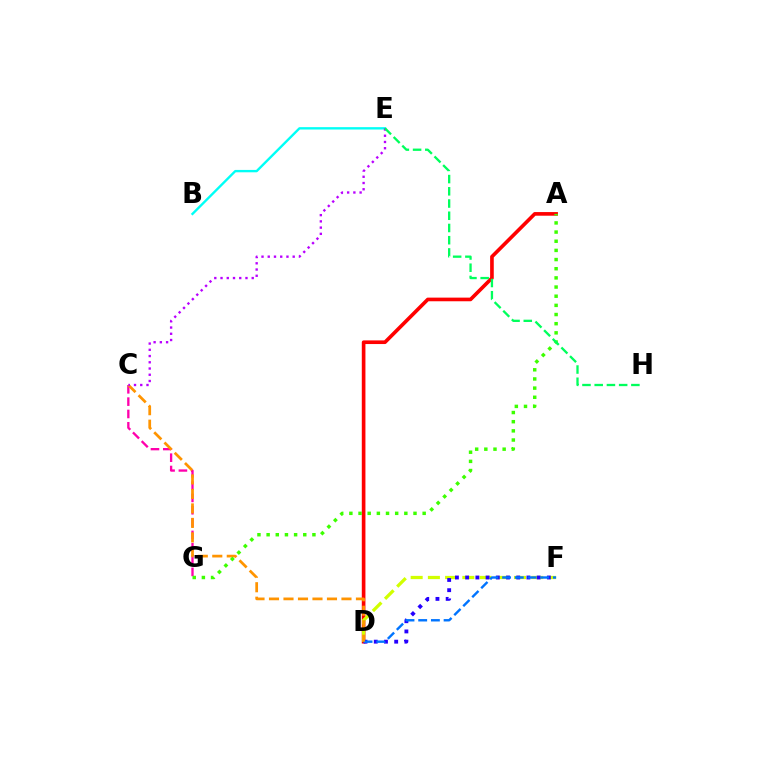{('A', 'D'): [{'color': '#ff0000', 'line_style': 'solid', 'thickness': 2.63}], ('D', 'F'): [{'color': '#d1ff00', 'line_style': 'dashed', 'thickness': 2.34}, {'color': '#2500ff', 'line_style': 'dotted', 'thickness': 2.78}, {'color': '#0074ff', 'line_style': 'dashed', 'thickness': 1.73}], ('C', 'G'): [{'color': '#ff00ac', 'line_style': 'dashed', 'thickness': 1.67}], ('B', 'E'): [{'color': '#00fff6', 'line_style': 'solid', 'thickness': 1.7}], ('C', 'D'): [{'color': '#ff9400', 'line_style': 'dashed', 'thickness': 1.97}], ('A', 'G'): [{'color': '#3dff00', 'line_style': 'dotted', 'thickness': 2.49}], ('C', 'E'): [{'color': '#b900ff', 'line_style': 'dotted', 'thickness': 1.69}], ('E', 'H'): [{'color': '#00ff5c', 'line_style': 'dashed', 'thickness': 1.66}]}